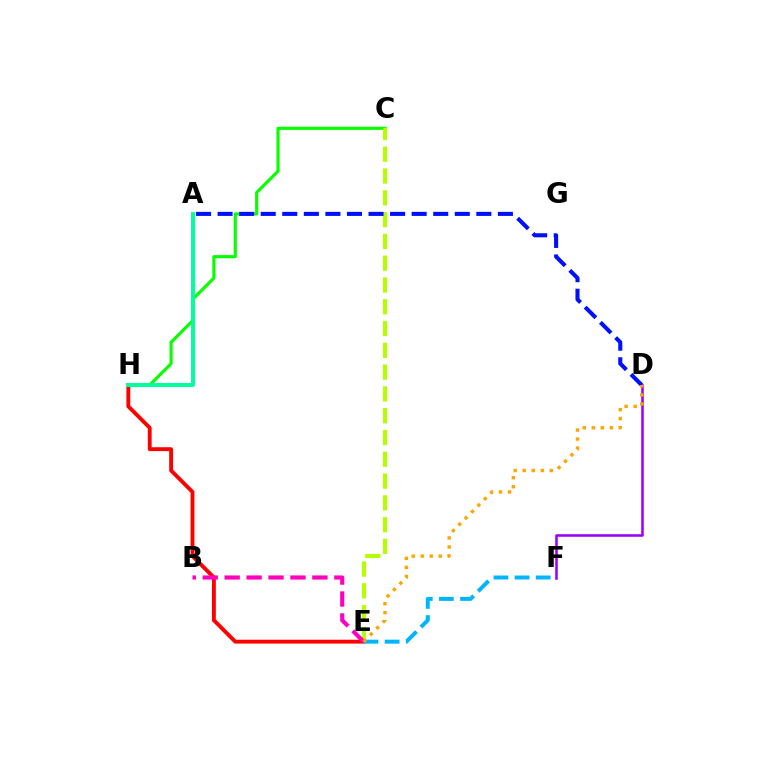{('C', 'H'): [{'color': '#08ff00', 'line_style': 'solid', 'thickness': 2.26}], ('E', 'H'): [{'color': '#ff0000', 'line_style': 'solid', 'thickness': 2.79}], ('D', 'F'): [{'color': '#9b00ff', 'line_style': 'solid', 'thickness': 1.84}], ('A', 'H'): [{'color': '#00ff9d', 'line_style': 'solid', 'thickness': 2.84}], ('C', 'E'): [{'color': '#b3ff00', 'line_style': 'dashed', 'thickness': 2.96}], ('B', 'E'): [{'color': '#ff00bd', 'line_style': 'dashed', 'thickness': 2.98}], ('E', 'F'): [{'color': '#00b5ff', 'line_style': 'dashed', 'thickness': 2.87}], ('A', 'D'): [{'color': '#0010ff', 'line_style': 'dashed', 'thickness': 2.93}], ('D', 'E'): [{'color': '#ffa500', 'line_style': 'dotted', 'thickness': 2.45}]}